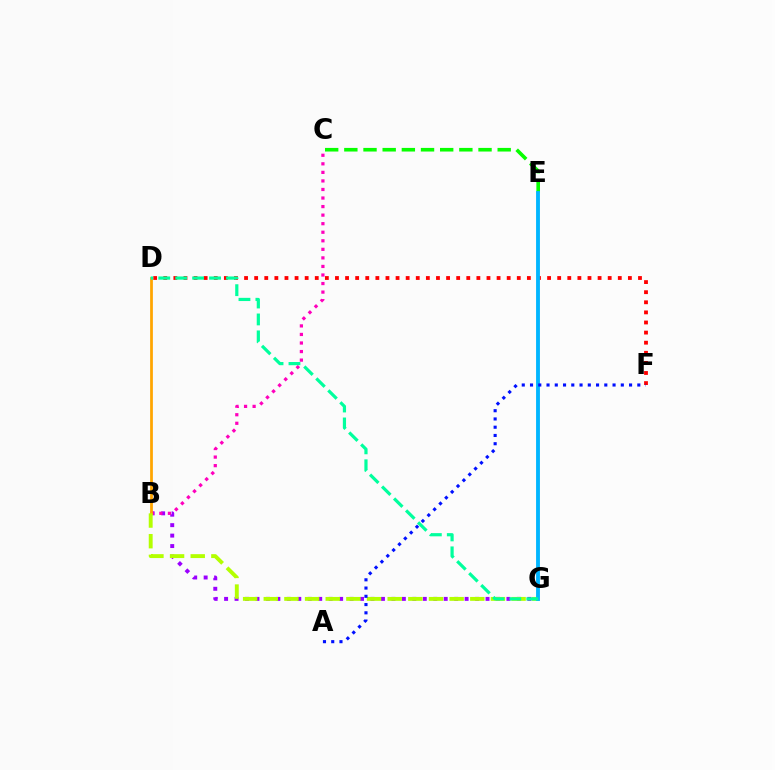{('C', 'E'): [{'color': '#08ff00', 'line_style': 'dashed', 'thickness': 2.6}], ('B', 'G'): [{'color': '#9b00ff', 'line_style': 'dotted', 'thickness': 2.84}, {'color': '#b3ff00', 'line_style': 'dashed', 'thickness': 2.81}], ('B', 'C'): [{'color': '#ff00bd', 'line_style': 'dotted', 'thickness': 2.32}], ('B', 'D'): [{'color': '#ffa500', 'line_style': 'solid', 'thickness': 1.99}], ('D', 'F'): [{'color': '#ff0000', 'line_style': 'dotted', 'thickness': 2.74}], ('E', 'G'): [{'color': '#00b5ff', 'line_style': 'solid', 'thickness': 2.77}], ('A', 'F'): [{'color': '#0010ff', 'line_style': 'dotted', 'thickness': 2.24}], ('D', 'G'): [{'color': '#00ff9d', 'line_style': 'dashed', 'thickness': 2.3}]}